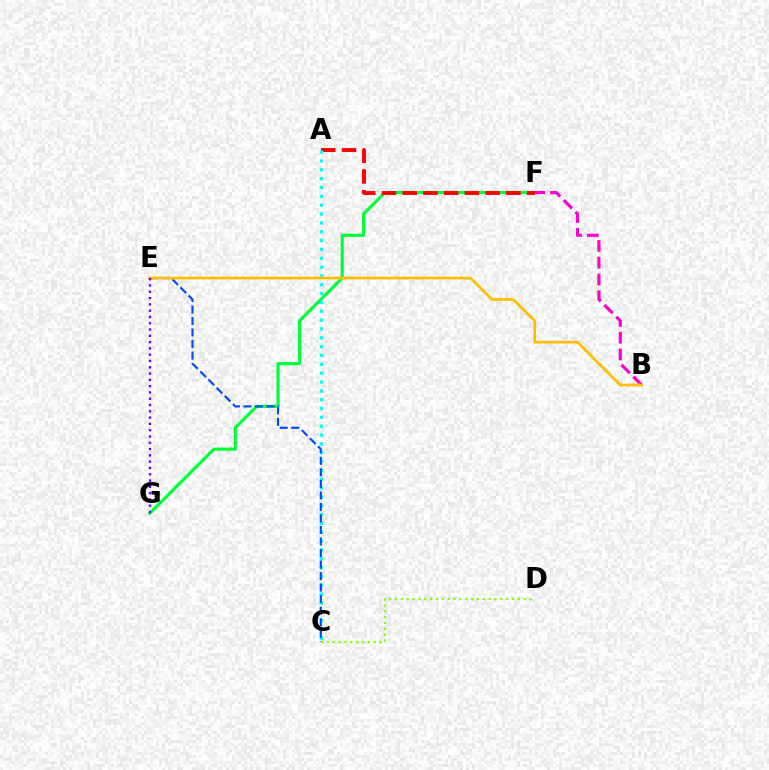{('F', 'G'): [{'color': '#00ff39', 'line_style': 'solid', 'thickness': 2.27}], ('C', 'D'): [{'color': '#84ff00', 'line_style': 'dotted', 'thickness': 1.59}], ('A', 'F'): [{'color': '#ff0000', 'line_style': 'dashed', 'thickness': 2.82}], ('A', 'C'): [{'color': '#00fff6', 'line_style': 'dotted', 'thickness': 2.4}], ('C', 'E'): [{'color': '#004bff', 'line_style': 'dashed', 'thickness': 1.57}], ('B', 'F'): [{'color': '#ff00cf', 'line_style': 'dashed', 'thickness': 2.28}], ('B', 'E'): [{'color': '#ffbd00', 'line_style': 'solid', 'thickness': 1.93}], ('E', 'G'): [{'color': '#7200ff', 'line_style': 'dotted', 'thickness': 1.71}]}